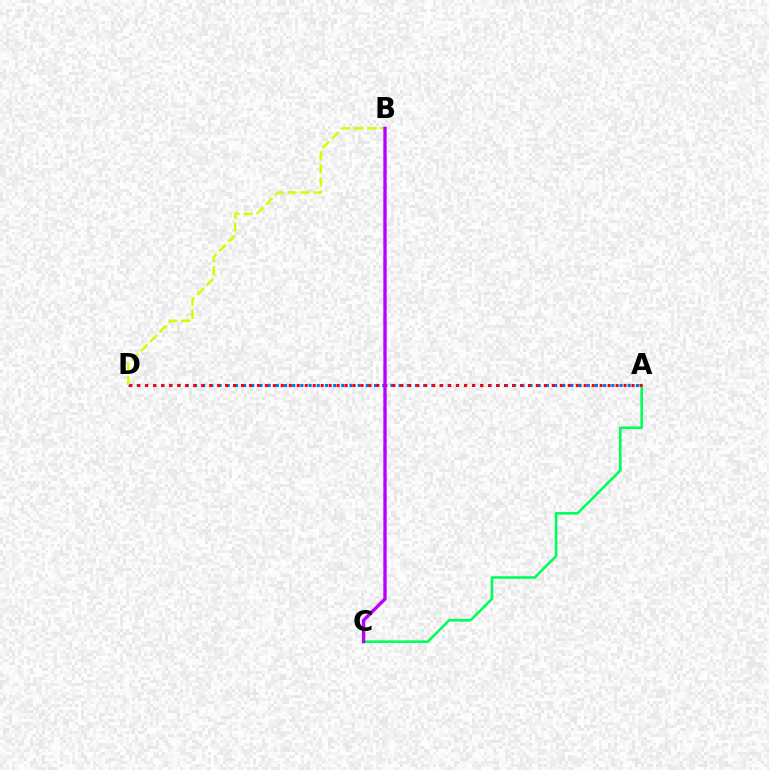{('A', 'D'): [{'color': '#0074ff', 'line_style': 'dotted', 'thickness': 2.22}, {'color': '#ff0000', 'line_style': 'dotted', 'thickness': 2.17}], ('A', 'C'): [{'color': '#00ff5c', 'line_style': 'solid', 'thickness': 1.87}], ('B', 'D'): [{'color': '#d1ff00', 'line_style': 'dashed', 'thickness': 1.78}], ('B', 'C'): [{'color': '#b900ff', 'line_style': 'solid', 'thickness': 2.41}]}